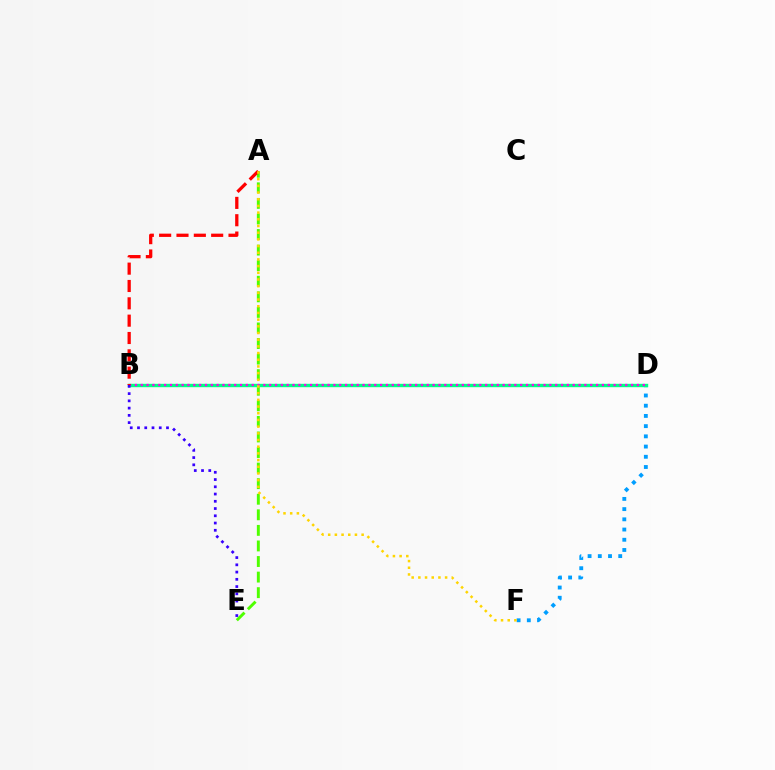{('A', 'E'): [{'color': '#4fff00', 'line_style': 'dashed', 'thickness': 2.12}], ('D', 'F'): [{'color': '#009eff', 'line_style': 'dotted', 'thickness': 2.78}], ('B', 'D'): [{'color': '#00ff86', 'line_style': 'solid', 'thickness': 2.44}, {'color': '#ff00ed', 'line_style': 'dotted', 'thickness': 1.59}], ('B', 'E'): [{'color': '#3700ff', 'line_style': 'dotted', 'thickness': 1.97}], ('A', 'B'): [{'color': '#ff0000', 'line_style': 'dashed', 'thickness': 2.36}], ('A', 'F'): [{'color': '#ffd500', 'line_style': 'dotted', 'thickness': 1.82}]}